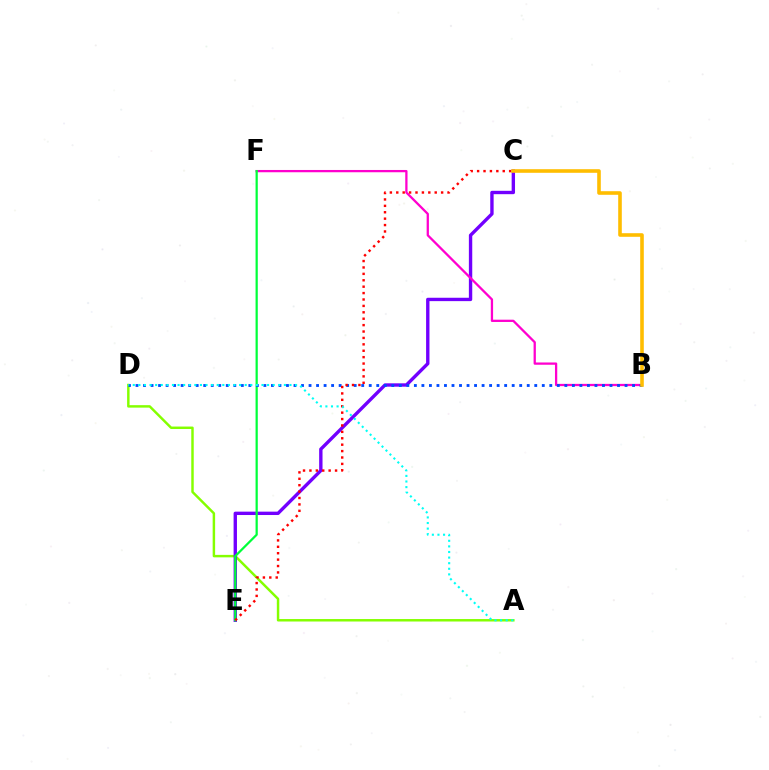{('A', 'D'): [{'color': '#84ff00', 'line_style': 'solid', 'thickness': 1.77}, {'color': '#00fff6', 'line_style': 'dotted', 'thickness': 1.52}], ('C', 'E'): [{'color': '#7200ff', 'line_style': 'solid', 'thickness': 2.43}, {'color': '#ff0000', 'line_style': 'dotted', 'thickness': 1.74}], ('B', 'F'): [{'color': '#ff00cf', 'line_style': 'solid', 'thickness': 1.64}], ('E', 'F'): [{'color': '#00ff39', 'line_style': 'solid', 'thickness': 1.6}], ('B', 'D'): [{'color': '#004bff', 'line_style': 'dotted', 'thickness': 2.04}], ('B', 'C'): [{'color': '#ffbd00', 'line_style': 'solid', 'thickness': 2.59}]}